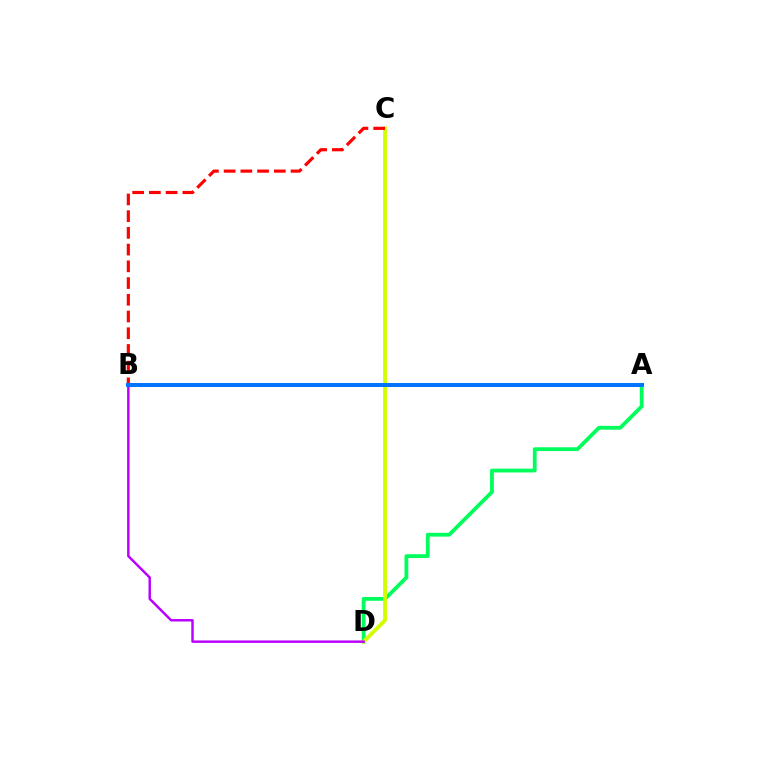{('A', 'D'): [{'color': '#00ff5c', 'line_style': 'solid', 'thickness': 2.73}], ('C', 'D'): [{'color': '#d1ff00', 'line_style': 'solid', 'thickness': 2.76}], ('B', 'D'): [{'color': '#b900ff', 'line_style': 'solid', 'thickness': 1.77}], ('B', 'C'): [{'color': '#ff0000', 'line_style': 'dashed', 'thickness': 2.27}], ('A', 'B'): [{'color': '#0074ff', 'line_style': 'solid', 'thickness': 2.87}]}